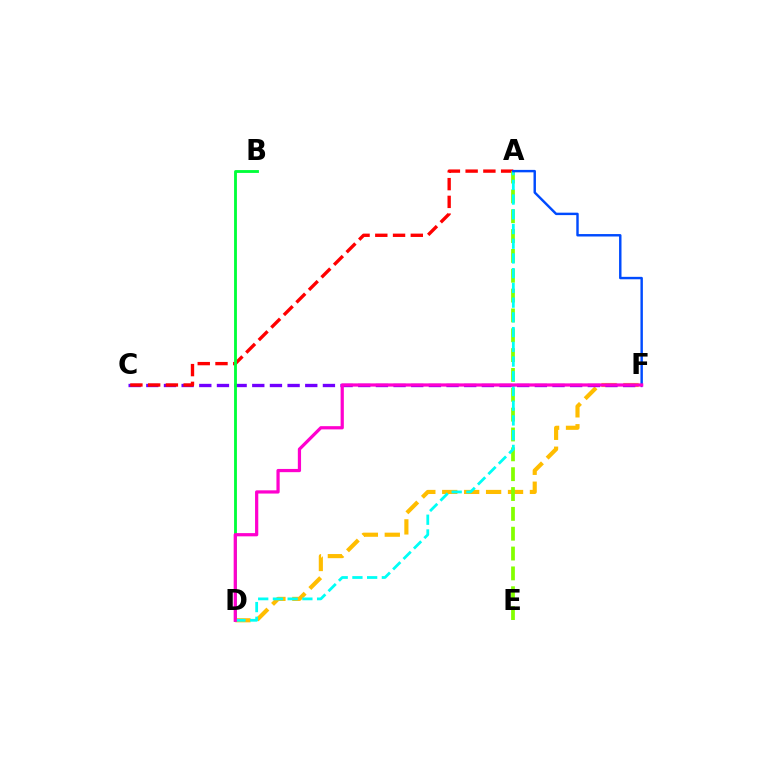{('D', 'F'): [{'color': '#ffbd00', 'line_style': 'dashed', 'thickness': 2.98}, {'color': '#ff00cf', 'line_style': 'solid', 'thickness': 2.32}], ('C', 'F'): [{'color': '#7200ff', 'line_style': 'dashed', 'thickness': 2.4}], ('A', 'C'): [{'color': '#ff0000', 'line_style': 'dashed', 'thickness': 2.41}], ('A', 'E'): [{'color': '#84ff00', 'line_style': 'dashed', 'thickness': 2.7}], ('B', 'D'): [{'color': '#00ff39', 'line_style': 'solid', 'thickness': 2.05}], ('A', 'D'): [{'color': '#00fff6', 'line_style': 'dashed', 'thickness': 2.0}], ('A', 'F'): [{'color': '#004bff', 'line_style': 'solid', 'thickness': 1.75}]}